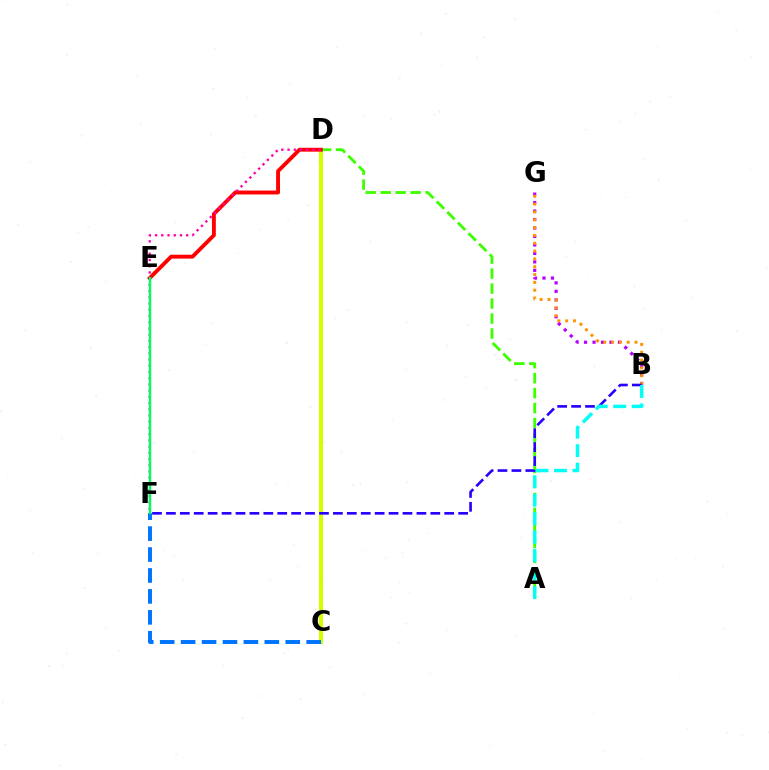{('C', 'D'): [{'color': '#d1ff00', 'line_style': 'solid', 'thickness': 2.88}], ('C', 'F'): [{'color': '#0074ff', 'line_style': 'dashed', 'thickness': 2.84}], ('B', 'G'): [{'color': '#b900ff', 'line_style': 'dotted', 'thickness': 2.3}, {'color': '#ff9400', 'line_style': 'dotted', 'thickness': 2.13}], ('A', 'D'): [{'color': '#3dff00', 'line_style': 'dashed', 'thickness': 2.03}], ('B', 'F'): [{'color': '#2500ff', 'line_style': 'dashed', 'thickness': 1.89}], ('A', 'B'): [{'color': '#00fff6', 'line_style': 'dashed', 'thickness': 2.51}], ('D', 'E'): [{'color': '#ff0000', 'line_style': 'solid', 'thickness': 2.79}], ('D', 'F'): [{'color': '#ff00ac', 'line_style': 'dotted', 'thickness': 1.69}], ('E', 'F'): [{'color': '#00ff5c', 'line_style': 'solid', 'thickness': 1.74}]}